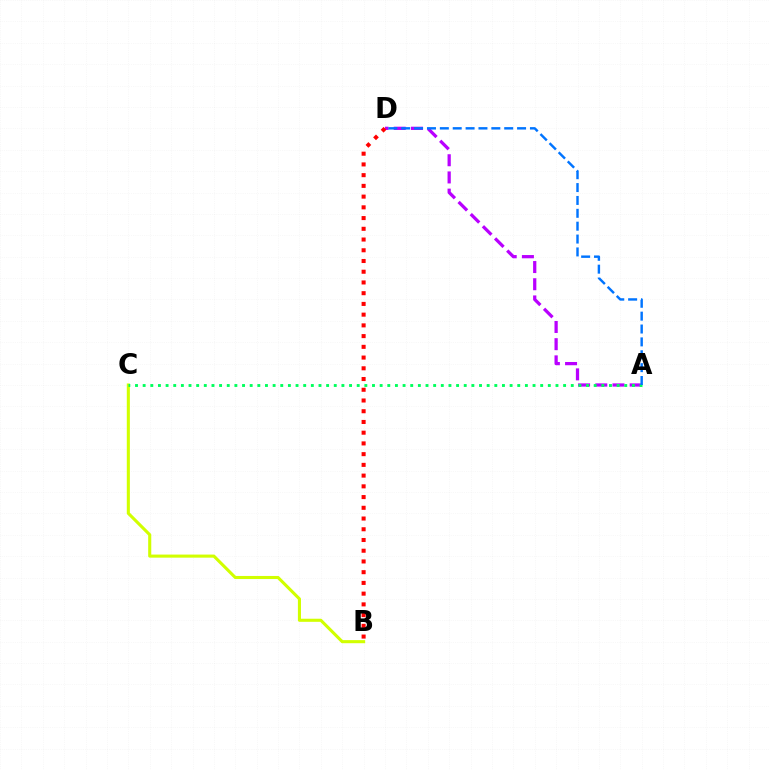{('B', 'C'): [{'color': '#d1ff00', 'line_style': 'solid', 'thickness': 2.22}], ('A', 'D'): [{'color': '#b900ff', 'line_style': 'dashed', 'thickness': 2.34}, {'color': '#0074ff', 'line_style': 'dashed', 'thickness': 1.75}], ('A', 'C'): [{'color': '#00ff5c', 'line_style': 'dotted', 'thickness': 2.08}], ('B', 'D'): [{'color': '#ff0000', 'line_style': 'dotted', 'thickness': 2.92}]}